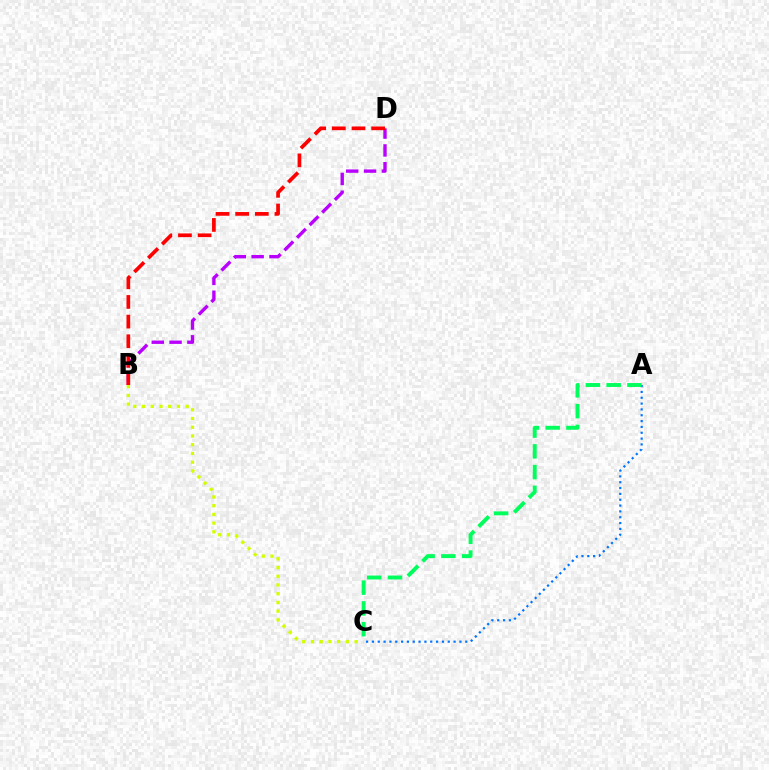{('B', 'D'): [{'color': '#b900ff', 'line_style': 'dashed', 'thickness': 2.42}, {'color': '#ff0000', 'line_style': 'dashed', 'thickness': 2.67}], ('A', 'C'): [{'color': '#0074ff', 'line_style': 'dotted', 'thickness': 1.58}, {'color': '#00ff5c', 'line_style': 'dashed', 'thickness': 2.82}], ('B', 'C'): [{'color': '#d1ff00', 'line_style': 'dotted', 'thickness': 2.37}]}